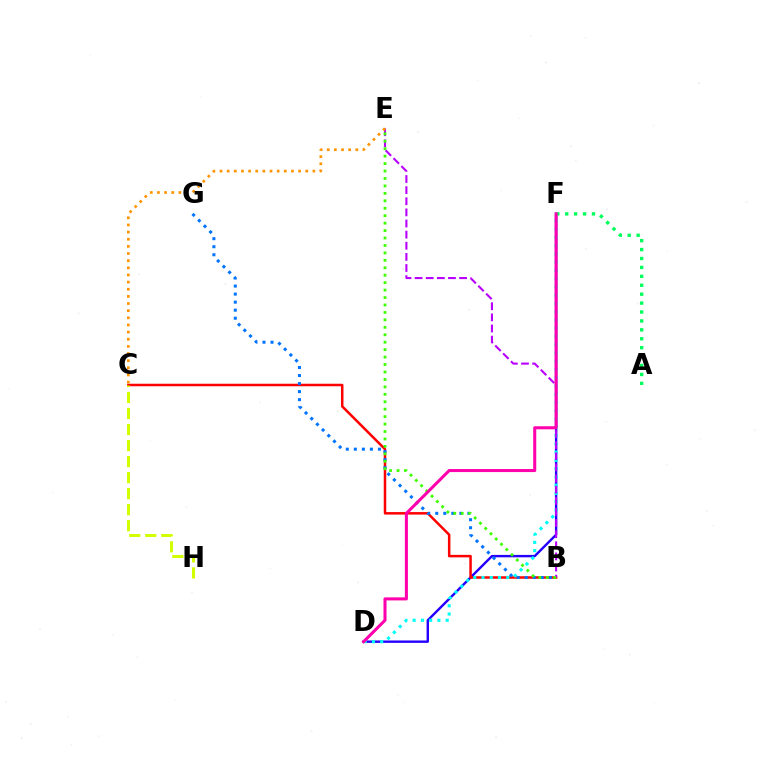{('D', 'F'): [{'color': '#2500ff', 'line_style': 'solid', 'thickness': 1.73}, {'color': '#00fff6', 'line_style': 'dotted', 'thickness': 2.24}, {'color': '#ff00ac', 'line_style': 'solid', 'thickness': 2.19}], ('B', 'C'): [{'color': '#ff0000', 'line_style': 'solid', 'thickness': 1.8}], ('C', 'H'): [{'color': '#d1ff00', 'line_style': 'dashed', 'thickness': 2.18}], ('B', 'G'): [{'color': '#0074ff', 'line_style': 'dotted', 'thickness': 2.18}], ('B', 'E'): [{'color': '#b900ff', 'line_style': 'dashed', 'thickness': 1.51}, {'color': '#3dff00', 'line_style': 'dotted', 'thickness': 2.02}], ('A', 'F'): [{'color': '#00ff5c', 'line_style': 'dotted', 'thickness': 2.42}], ('C', 'E'): [{'color': '#ff9400', 'line_style': 'dotted', 'thickness': 1.94}]}